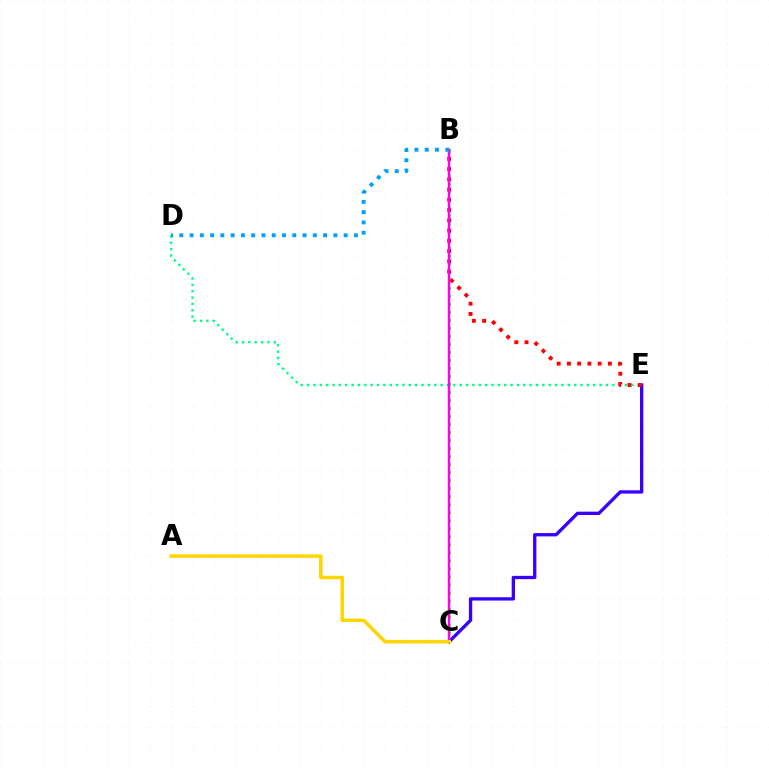{('D', 'E'): [{'color': '#00ff86', 'line_style': 'dotted', 'thickness': 1.73}], ('C', 'E'): [{'color': '#3700ff', 'line_style': 'solid', 'thickness': 2.39}], ('B', 'C'): [{'color': '#4fff00', 'line_style': 'dotted', 'thickness': 2.18}, {'color': '#ff00ed', 'line_style': 'solid', 'thickness': 1.76}], ('B', 'E'): [{'color': '#ff0000', 'line_style': 'dotted', 'thickness': 2.78}], ('A', 'C'): [{'color': '#ffd500', 'line_style': 'solid', 'thickness': 2.52}], ('B', 'D'): [{'color': '#009eff', 'line_style': 'dotted', 'thickness': 2.79}]}